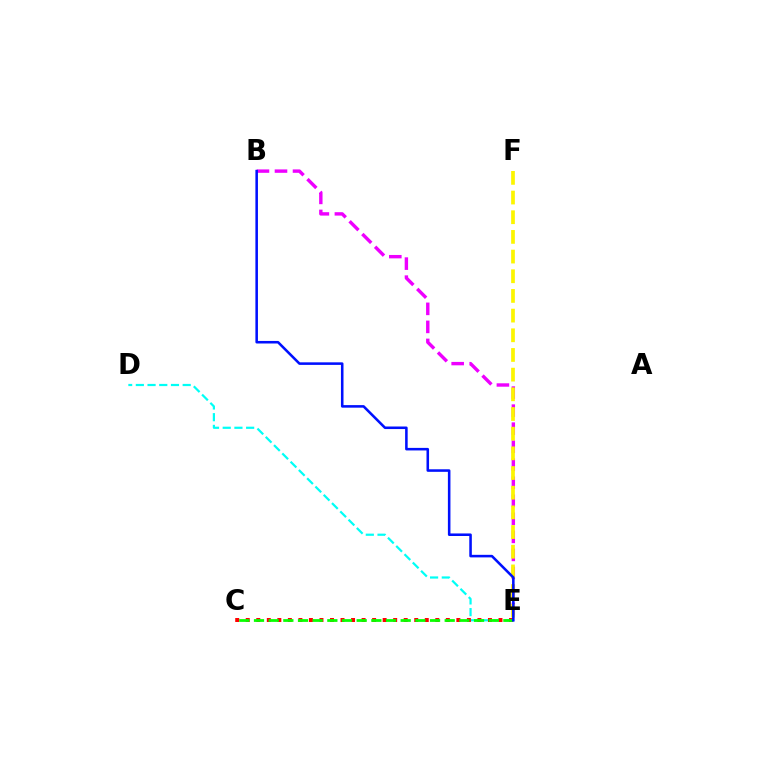{('B', 'E'): [{'color': '#ee00ff', 'line_style': 'dashed', 'thickness': 2.45}, {'color': '#0010ff', 'line_style': 'solid', 'thickness': 1.84}], ('E', 'F'): [{'color': '#fcf500', 'line_style': 'dashed', 'thickness': 2.67}], ('D', 'E'): [{'color': '#00fff6', 'line_style': 'dashed', 'thickness': 1.59}], ('C', 'E'): [{'color': '#ff0000', 'line_style': 'dotted', 'thickness': 2.86}, {'color': '#08ff00', 'line_style': 'dashed', 'thickness': 1.99}]}